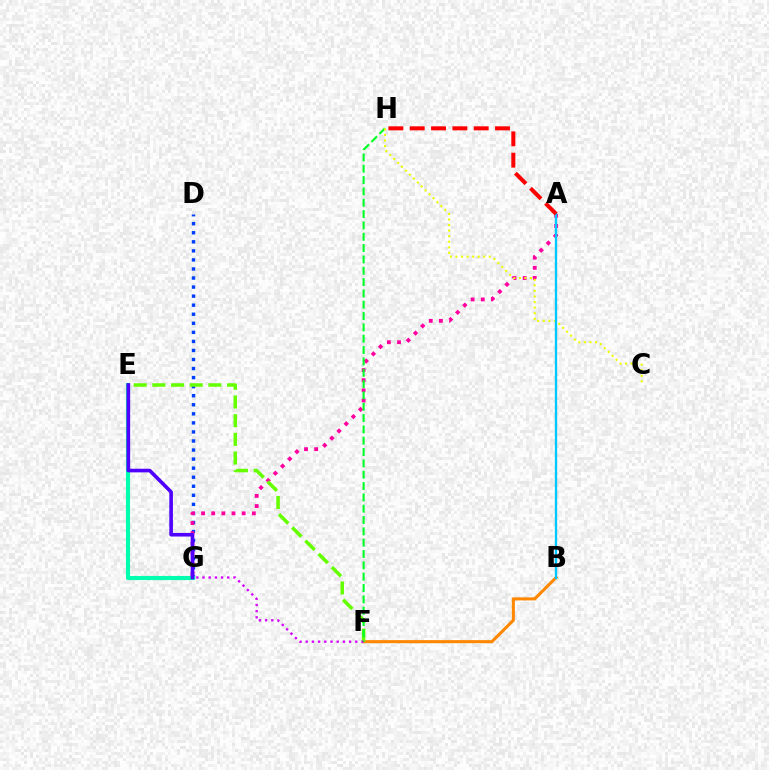{('D', 'G'): [{'color': '#003fff', 'line_style': 'dotted', 'thickness': 2.46}], ('E', 'G'): [{'color': '#00ffaf', 'line_style': 'solid', 'thickness': 2.96}, {'color': '#4f00ff', 'line_style': 'solid', 'thickness': 2.6}], ('B', 'F'): [{'color': '#ff8800', 'line_style': 'solid', 'thickness': 2.2}], ('A', 'G'): [{'color': '#ff00a0', 'line_style': 'dotted', 'thickness': 2.76}], ('E', 'F'): [{'color': '#66ff00', 'line_style': 'dashed', 'thickness': 2.54}], ('F', 'G'): [{'color': '#d600ff', 'line_style': 'dotted', 'thickness': 1.68}], ('F', 'H'): [{'color': '#00ff27', 'line_style': 'dashed', 'thickness': 1.54}], ('C', 'H'): [{'color': '#eeff00', 'line_style': 'dotted', 'thickness': 1.51}], ('A', 'B'): [{'color': '#00c7ff', 'line_style': 'solid', 'thickness': 1.69}], ('A', 'H'): [{'color': '#ff0000', 'line_style': 'dashed', 'thickness': 2.9}]}